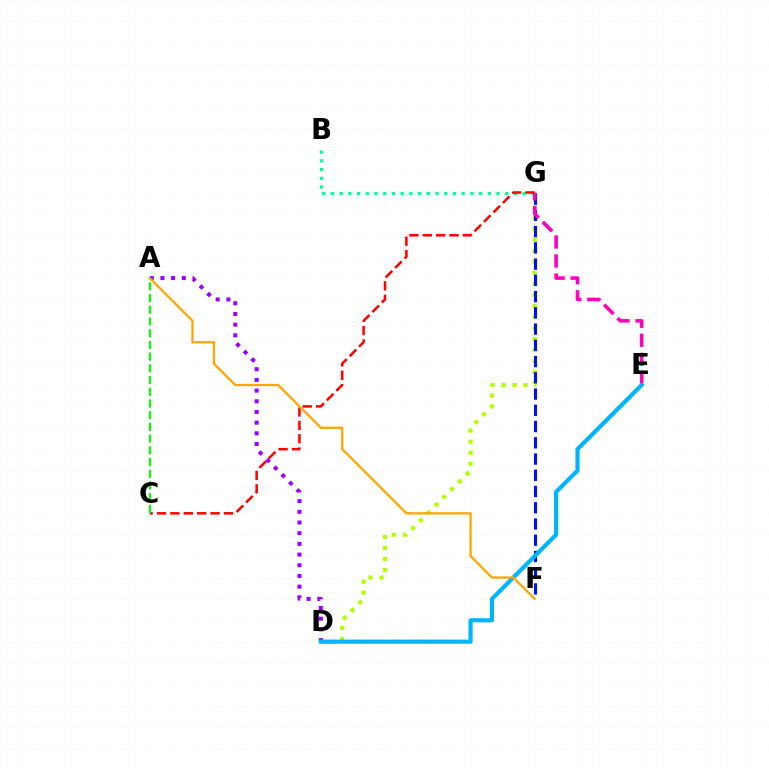{('D', 'G'): [{'color': '#b3ff00', 'line_style': 'dotted', 'thickness': 2.99}], ('F', 'G'): [{'color': '#0010ff', 'line_style': 'dashed', 'thickness': 2.21}], ('B', 'G'): [{'color': '#00ff9d', 'line_style': 'dotted', 'thickness': 2.37}], ('E', 'G'): [{'color': '#ff00bd', 'line_style': 'dashed', 'thickness': 2.59}], ('C', 'G'): [{'color': '#ff0000', 'line_style': 'dashed', 'thickness': 1.82}], ('A', 'D'): [{'color': '#9b00ff', 'line_style': 'dotted', 'thickness': 2.9}], ('D', 'E'): [{'color': '#00b5ff', 'line_style': 'solid', 'thickness': 2.98}], ('A', 'F'): [{'color': '#ffa500', 'line_style': 'solid', 'thickness': 1.63}], ('A', 'C'): [{'color': '#08ff00', 'line_style': 'dashed', 'thickness': 1.59}]}